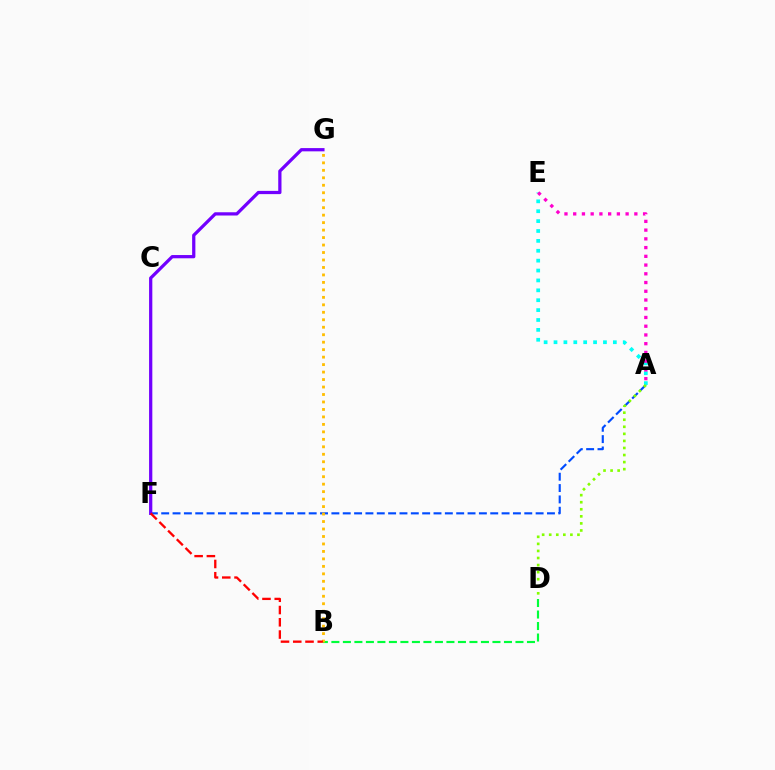{('B', 'D'): [{'color': '#00ff39', 'line_style': 'dashed', 'thickness': 1.56}], ('A', 'F'): [{'color': '#004bff', 'line_style': 'dashed', 'thickness': 1.54}], ('A', 'E'): [{'color': '#00fff6', 'line_style': 'dotted', 'thickness': 2.69}, {'color': '#ff00cf', 'line_style': 'dotted', 'thickness': 2.37}], ('B', 'G'): [{'color': '#ffbd00', 'line_style': 'dotted', 'thickness': 2.03}], ('F', 'G'): [{'color': '#7200ff', 'line_style': 'solid', 'thickness': 2.34}], ('A', 'D'): [{'color': '#84ff00', 'line_style': 'dotted', 'thickness': 1.92}], ('B', 'F'): [{'color': '#ff0000', 'line_style': 'dashed', 'thickness': 1.67}]}